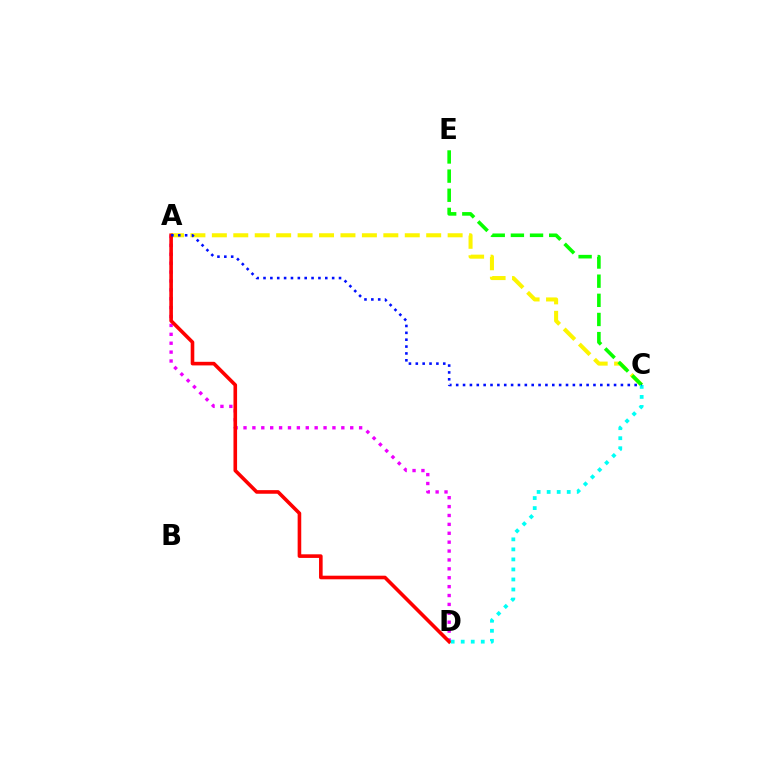{('A', 'D'): [{'color': '#ee00ff', 'line_style': 'dotted', 'thickness': 2.42}, {'color': '#ff0000', 'line_style': 'solid', 'thickness': 2.6}], ('A', 'C'): [{'color': '#fcf500', 'line_style': 'dashed', 'thickness': 2.91}, {'color': '#0010ff', 'line_style': 'dotted', 'thickness': 1.86}], ('C', 'E'): [{'color': '#08ff00', 'line_style': 'dashed', 'thickness': 2.6}], ('C', 'D'): [{'color': '#00fff6', 'line_style': 'dotted', 'thickness': 2.72}]}